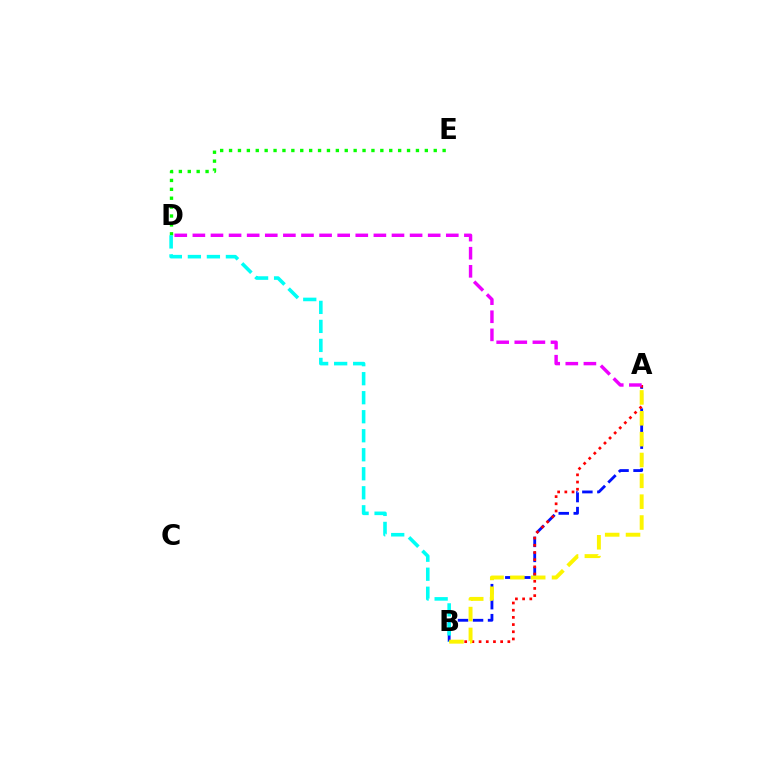{('A', 'B'): [{'color': '#0010ff', 'line_style': 'dashed', 'thickness': 2.04}, {'color': '#ff0000', 'line_style': 'dotted', 'thickness': 1.95}, {'color': '#fcf500', 'line_style': 'dashed', 'thickness': 2.83}], ('D', 'E'): [{'color': '#08ff00', 'line_style': 'dotted', 'thickness': 2.42}], ('B', 'D'): [{'color': '#00fff6', 'line_style': 'dashed', 'thickness': 2.58}], ('A', 'D'): [{'color': '#ee00ff', 'line_style': 'dashed', 'thickness': 2.46}]}